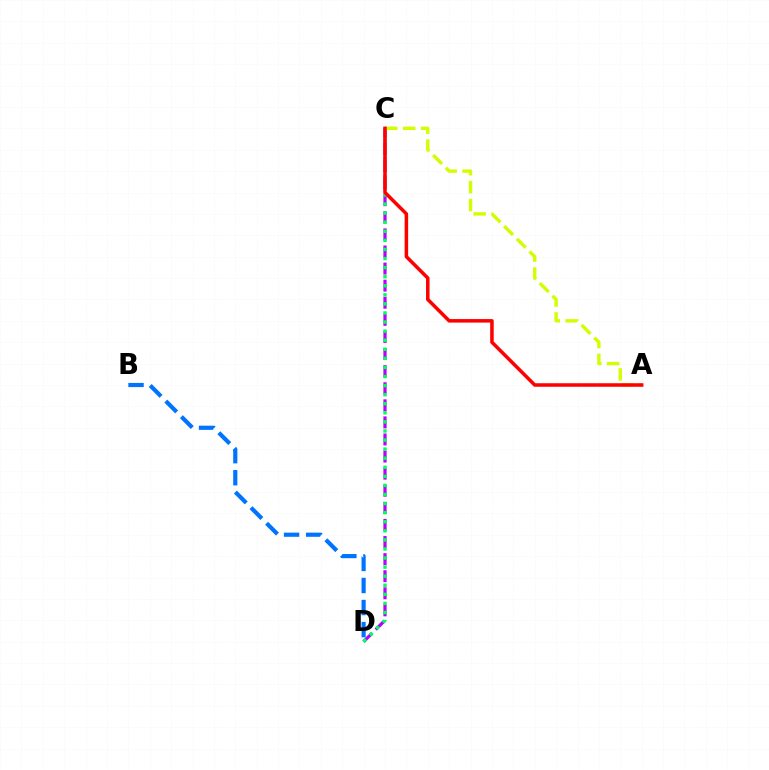{('C', 'D'): [{'color': '#b900ff', 'line_style': 'dashed', 'thickness': 2.32}, {'color': '#00ff5c', 'line_style': 'dotted', 'thickness': 2.47}], ('B', 'D'): [{'color': '#0074ff', 'line_style': 'dashed', 'thickness': 3.0}], ('A', 'C'): [{'color': '#d1ff00', 'line_style': 'dashed', 'thickness': 2.44}, {'color': '#ff0000', 'line_style': 'solid', 'thickness': 2.54}]}